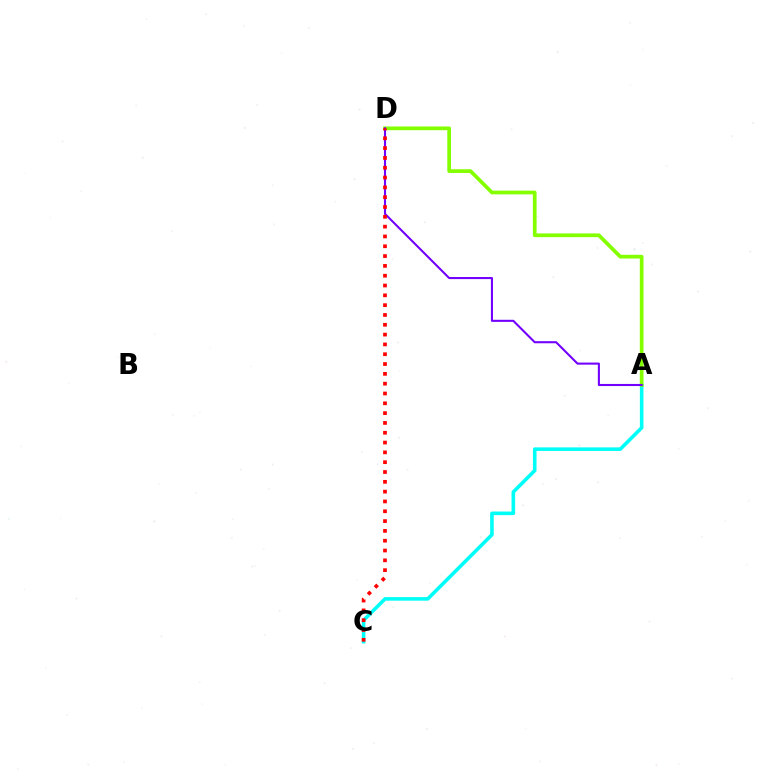{('A', 'C'): [{'color': '#00fff6', 'line_style': 'solid', 'thickness': 2.58}], ('A', 'D'): [{'color': '#84ff00', 'line_style': 'solid', 'thickness': 2.68}, {'color': '#7200ff', 'line_style': 'solid', 'thickness': 1.5}], ('C', 'D'): [{'color': '#ff0000', 'line_style': 'dotted', 'thickness': 2.67}]}